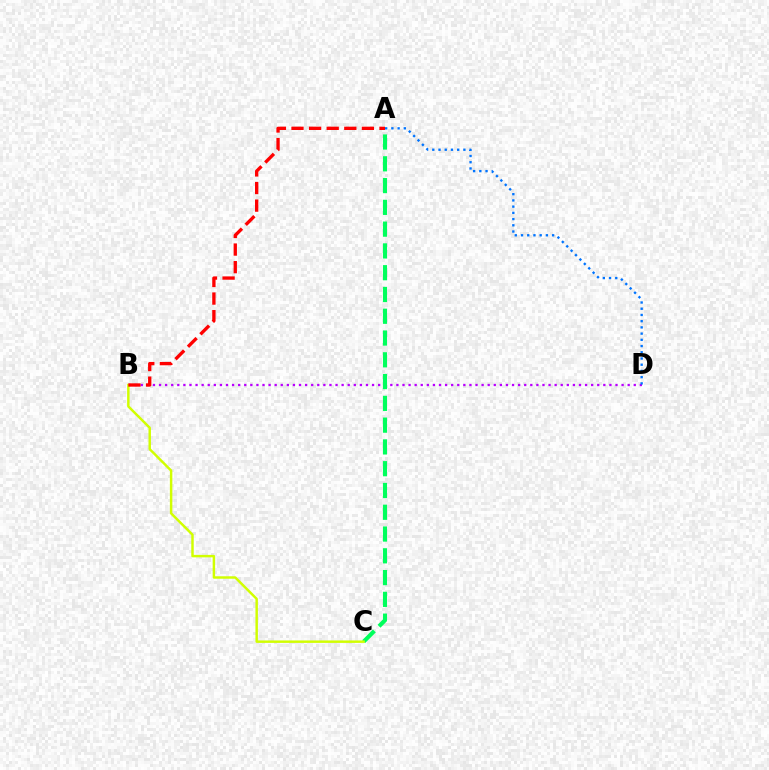{('B', 'D'): [{'color': '#b900ff', 'line_style': 'dotted', 'thickness': 1.65}], ('A', 'C'): [{'color': '#00ff5c', 'line_style': 'dashed', 'thickness': 2.96}], ('A', 'D'): [{'color': '#0074ff', 'line_style': 'dotted', 'thickness': 1.69}], ('B', 'C'): [{'color': '#d1ff00', 'line_style': 'solid', 'thickness': 1.77}], ('A', 'B'): [{'color': '#ff0000', 'line_style': 'dashed', 'thickness': 2.39}]}